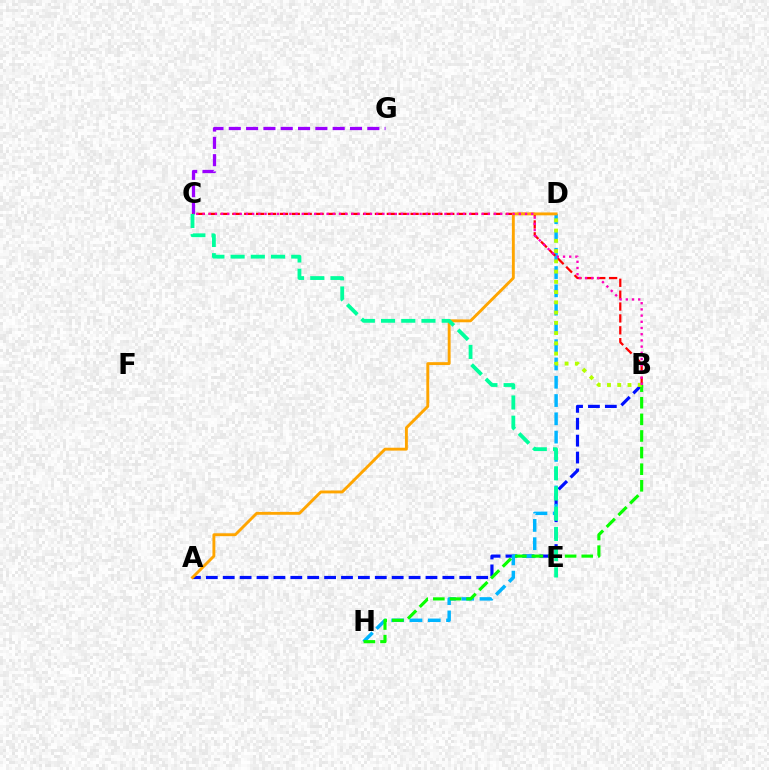{('A', 'B'): [{'color': '#0010ff', 'line_style': 'dashed', 'thickness': 2.3}], ('D', 'H'): [{'color': '#00b5ff', 'line_style': 'dashed', 'thickness': 2.48}], ('C', 'G'): [{'color': '#9b00ff', 'line_style': 'dashed', 'thickness': 2.35}], ('B', 'C'): [{'color': '#ff0000', 'line_style': 'dashed', 'thickness': 1.61}, {'color': '#ff00bd', 'line_style': 'dotted', 'thickness': 1.69}], ('B', 'H'): [{'color': '#08ff00', 'line_style': 'dashed', 'thickness': 2.26}], ('B', 'D'): [{'color': '#b3ff00', 'line_style': 'dotted', 'thickness': 2.78}], ('A', 'D'): [{'color': '#ffa500', 'line_style': 'solid', 'thickness': 2.08}], ('C', 'E'): [{'color': '#00ff9d', 'line_style': 'dashed', 'thickness': 2.75}]}